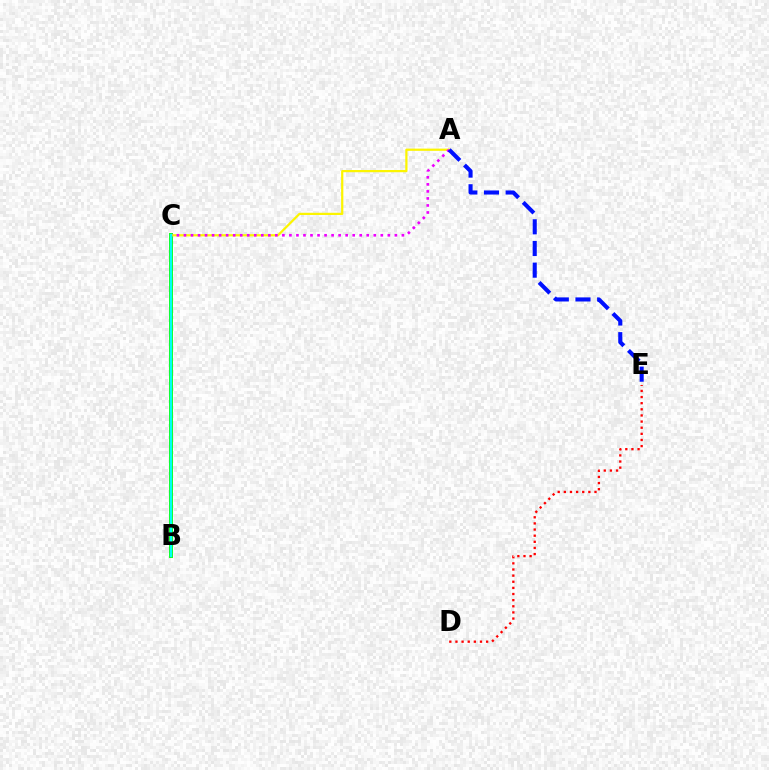{('B', 'C'): [{'color': '#08ff00', 'line_style': 'solid', 'thickness': 2.8}, {'color': '#00fff6', 'line_style': 'solid', 'thickness': 1.71}], ('D', 'E'): [{'color': '#ff0000', 'line_style': 'dotted', 'thickness': 1.67}], ('A', 'C'): [{'color': '#fcf500', 'line_style': 'solid', 'thickness': 1.6}, {'color': '#ee00ff', 'line_style': 'dotted', 'thickness': 1.91}], ('A', 'E'): [{'color': '#0010ff', 'line_style': 'dashed', 'thickness': 2.94}]}